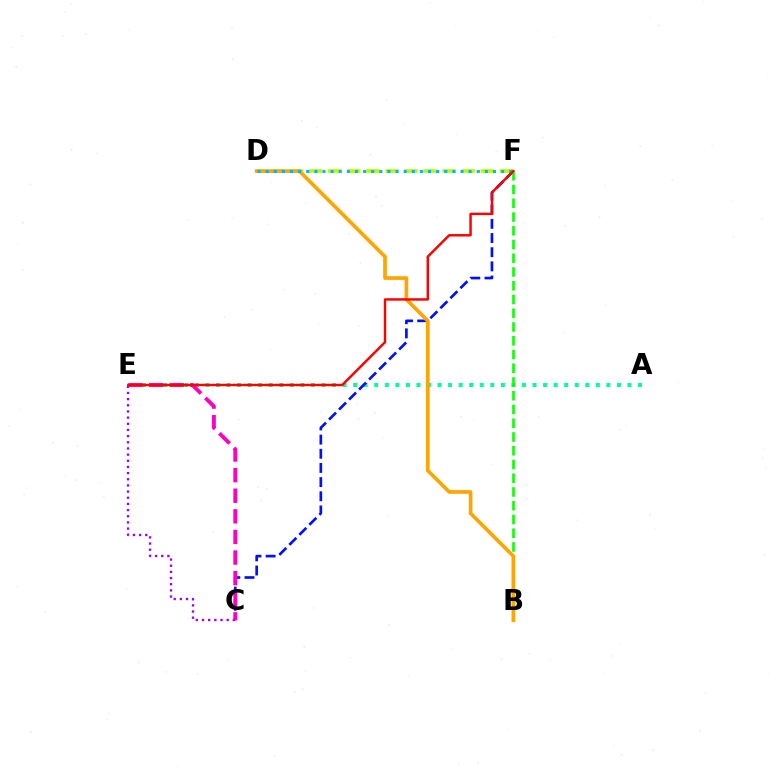{('A', 'E'): [{'color': '#00ff9d', 'line_style': 'dotted', 'thickness': 2.87}], ('C', 'F'): [{'color': '#0010ff', 'line_style': 'dashed', 'thickness': 1.92}], ('D', 'F'): [{'color': '#b3ff00', 'line_style': 'dashed', 'thickness': 2.59}, {'color': '#00b5ff', 'line_style': 'dotted', 'thickness': 2.21}], ('B', 'F'): [{'color': '#08ff00', 'line_style': 'dashed', 'thickness': 1.87}], ('B', 'D'): [{'color': '#ffa500', 'line_style': 'solid', 'thickness': 2.65}], ('C', 'E'): [{'color': '#9b00ff', 'line_style': 'dotted', 'thickness': 1.67}, {'color': '#ff00bd', 'line_style': 'dashed', 'thickness': 2.8}], ('E', 'F'): [{'color': '#ff0000', 'line_style': 'solid', 'thickness': 1.76}]}